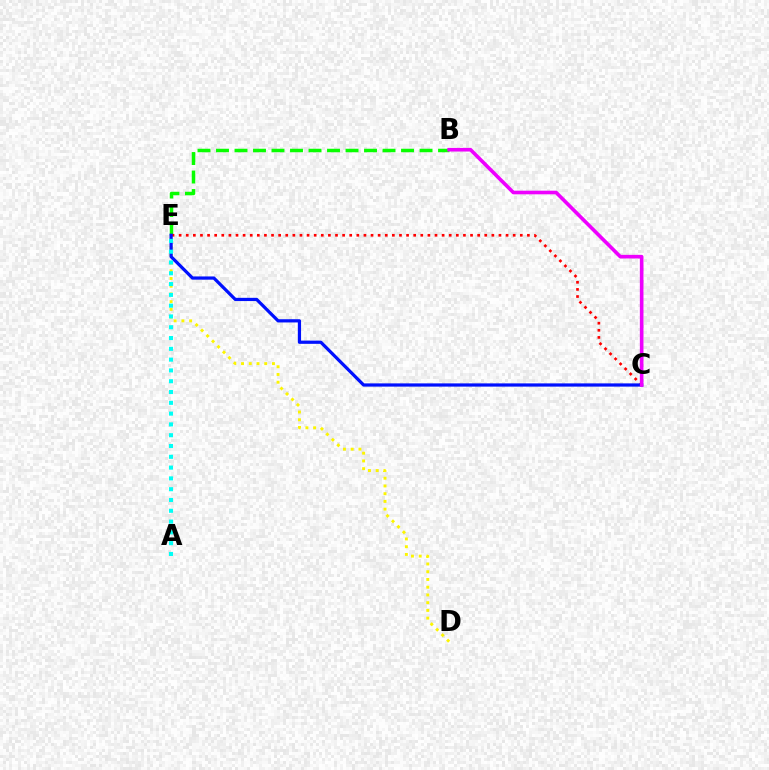{('B', 'E'): [{'color': '#08ff00', 'line_style': 'dashed', 'thickness': 2.51}], ('D', 'E'): [{'color': '#fcf500', 'line_style': 'dotted', 'thickness': 2.1}], ('C', 'E'): [{'color': '#ff0000', 'line_style': 'dotted', 'thickness': 1.93}, {'color': '#0010ff', 'line_style': 'solid', 'thickness': 2.33}], ('B', 'C'): [{'color': '#ee00ff', 'line_style': 'solid', 'thickness': 2.61}], ('A', 'E'): [{'color': '#00fff6', 'line_style': 'dotted', 'thickness': 2.93}]}